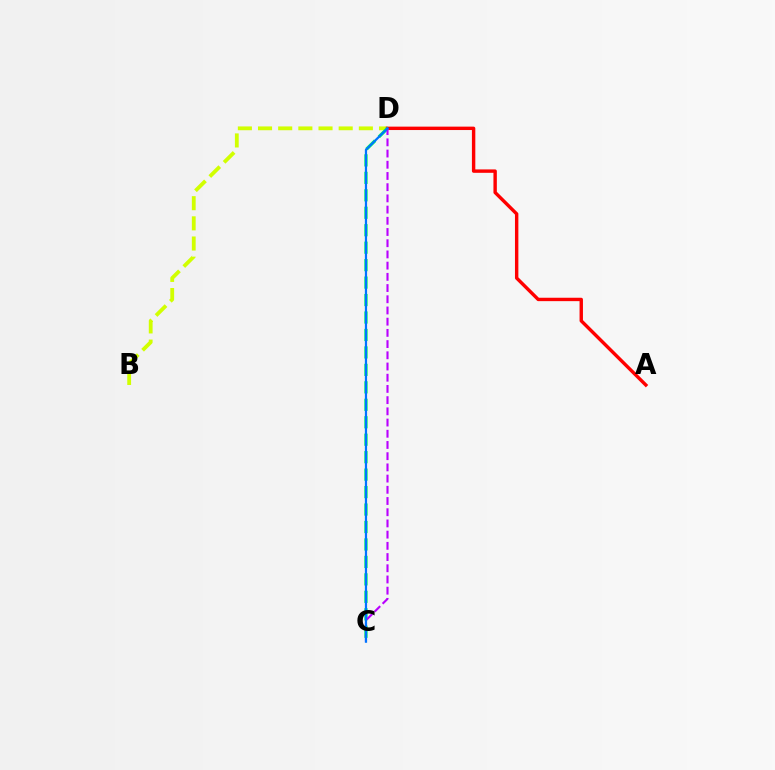{('B', 'D'): [{'color': '#d1ff00', 'line_style': 'dashed', 'thickness': 2.74}], ('A', 'D'): [{'color': '#ff0000', 'line_style': 'solid', 'thickness': 2.45}], ('C', 'D'): [{'color': '#00ff5c', 'line_style': 'dashed', 'thickness': 2.37}, {'color': '#b900ff', 'line_style': 'dashed', 'thickness': 1.52}, {'color': '#0074ff', 'line_style': 'solid', 'thickness': 1.6}]}